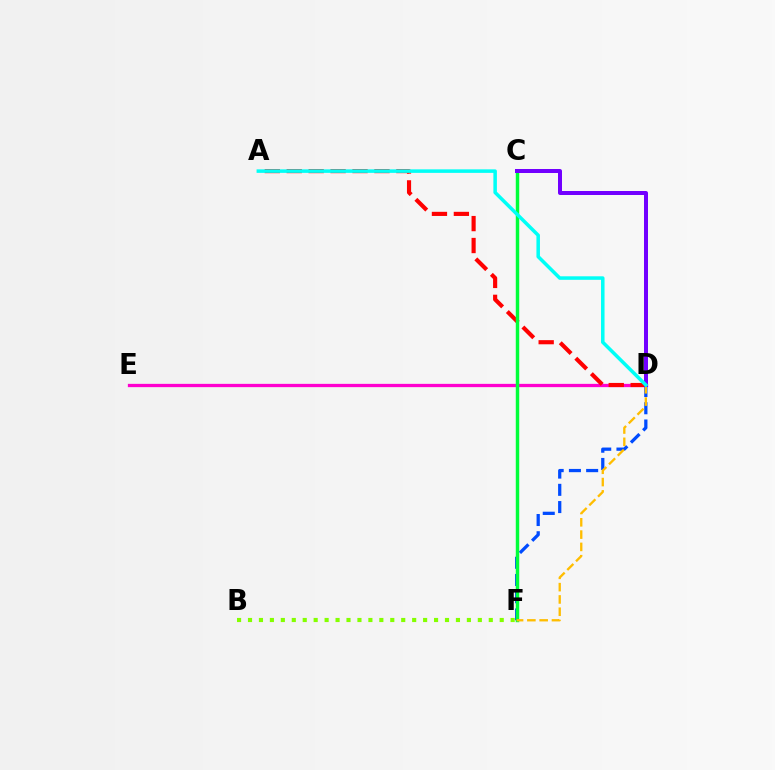{('D', 'F'): [{'color': '#004bff', 'line_style': 'dashed', 'thickness': 2.34}, {'color': '#ffbd00', 'line_style': 'dashed', 'thickness': 1.67}], ('B', 'F'): [{'color': '#84ff00', 'line_style': 'dotted', 'thickness': 2.97}], ('D', 'E'): [{'color': '#ff00cf', 'line_style': 'solid', 'thickness': 2.36}], ('A', 'D'): [{'color': '#ff0000', 'line_style': 'dashed', 'thickness': 2.98}, {'color': '#00fff6', 'line_style': 'solid', 'thickness': 2.53}], ('C', 'F'): [{'color': '#00ff39', 'line_style': 'solid', 'thickness': 2.49}], ('C', 'D'): [{'color': '#7200ff', 'line_style': 'solid', 'thickness': 2.88}]}